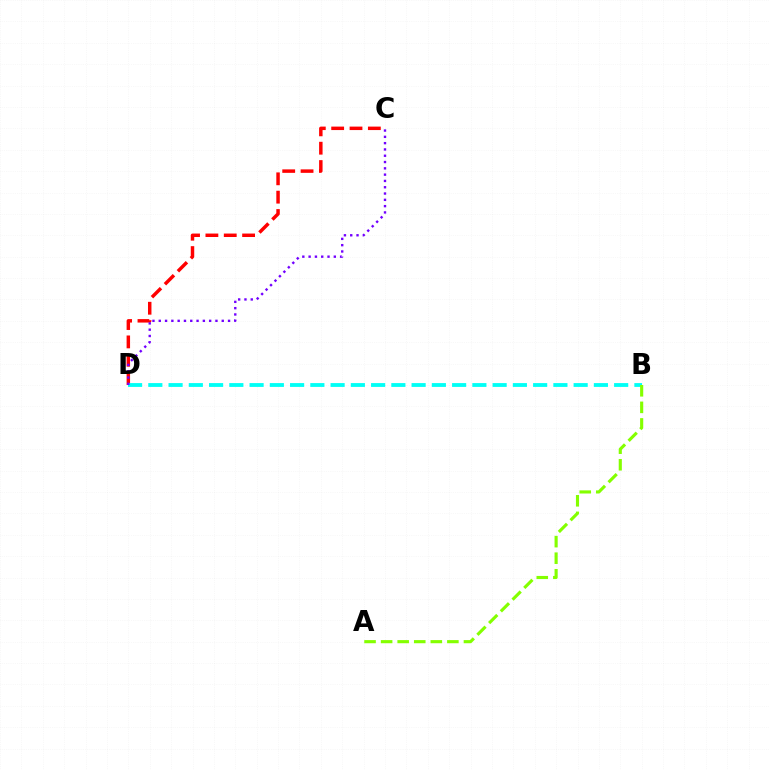{('C', 'D'): [{'color': '#ff0000', 'line_style': 'dashed', 'thickness': 2.49}, {'color': '#7200ff', 'line_style': 'dotted', 'thickness': 1.71}], ('B', 'D'): [{'color': '#00fff6', 'line_style': 'dashed', 'thickness': 2.75}], ('A', 'B'): [{'color': '#84ff00', 'line_style': 'dashed', 'thickness': 2.25}]}